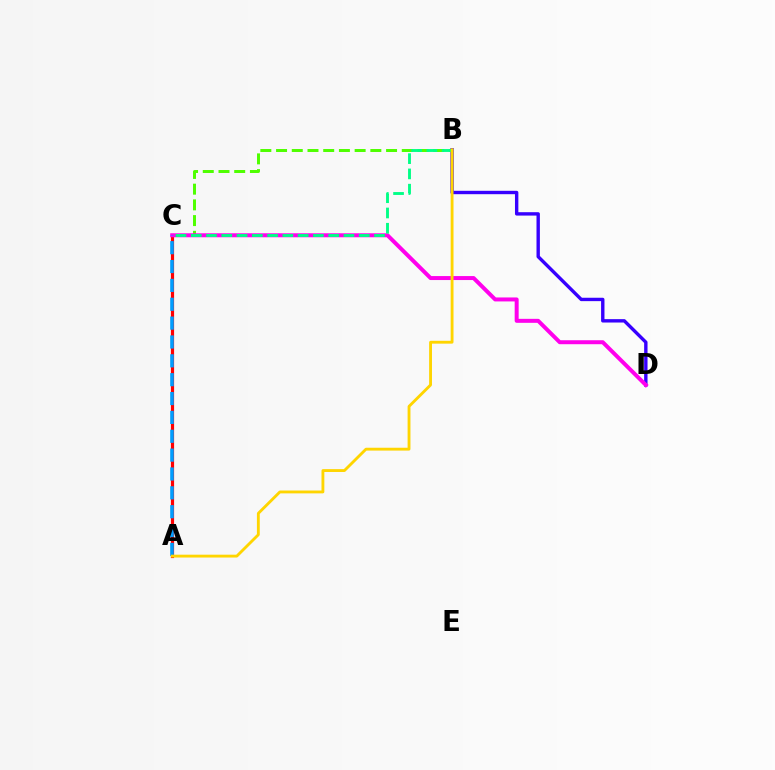{('B', 'D'): [{'color': '#3700ff', 'line_style': 'solid', 'thickness': 2.44}], ('B', 'C'): [{'color': '#4fff00', 'line_style': 'dashed', 'thickness': 2.13}, {'color': '#00ff86', 'line_style': 'dashed', 'thickness': 2.07}], ('A', 'C'): [{'color': '#ff0000', 'line_style': 'solid', 'thickness': 2.29}, {'color': '#009eff', 'line_style': 'dashed', 'thickness': 2.56}], ('C', 'D'): [{'color': '#ff00ed', 'line_style': 'solid', 'thickness': 2.87}], ('A', 'B'): [{'color': '#ffd500', 'line_style': 'solid', 'thickness': 2.05}]}